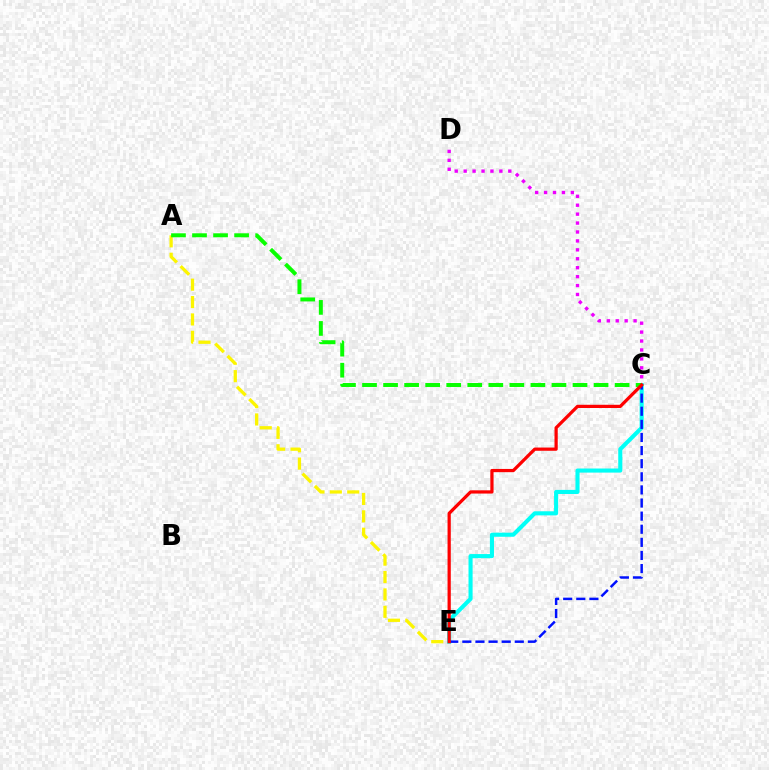{('C', 'D'): [{'color': '#ee00ff', 'line_style': 'dotted', 'thickness': 2.43}], ('A', 'E'): [{'color': '#fcf500', 'line_style': 'dashed', 'thickness': 2.36}], ('C', 'E'): [{'color': '#00fff6', 'line_style': 'solid', 'thickness': 2.95}, {'color': '#0010ff', 'line_style': 'dashed', 'thickness': 1.78}, {'color': '#ff0000', 'line_style': 'solid', 'thickness': 2.33}], ('A', 'C'): [{'color': '#08ff00', 'line_style': 'dashed', 'thickness': 2.86}]}